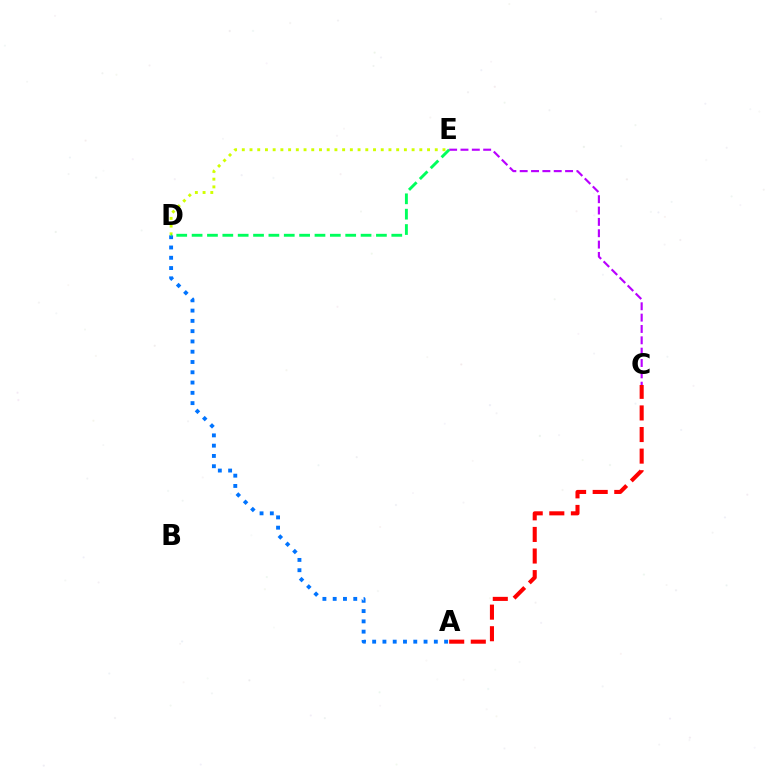{('C', 'E'): [{'color': '#b900ff', 'line_style': 'dashed', 'thickness': 1.54}], ('A', 'C'): [{'color': '#ff0000', 'line_style': 'dashed', 'thickness': 2.93}], ('A', 'D'): [{'color': '#0074ff', 'line_style': 'dotted', 'thickness': 2.79}], ('D', 'E'): [{'color': '#d1ff00', 'line_style': 'dotted', 'thickness': 2.1}, {'color': '#00ff5c', 'line_style': 'dashed', 'thickness': 2.09}]}